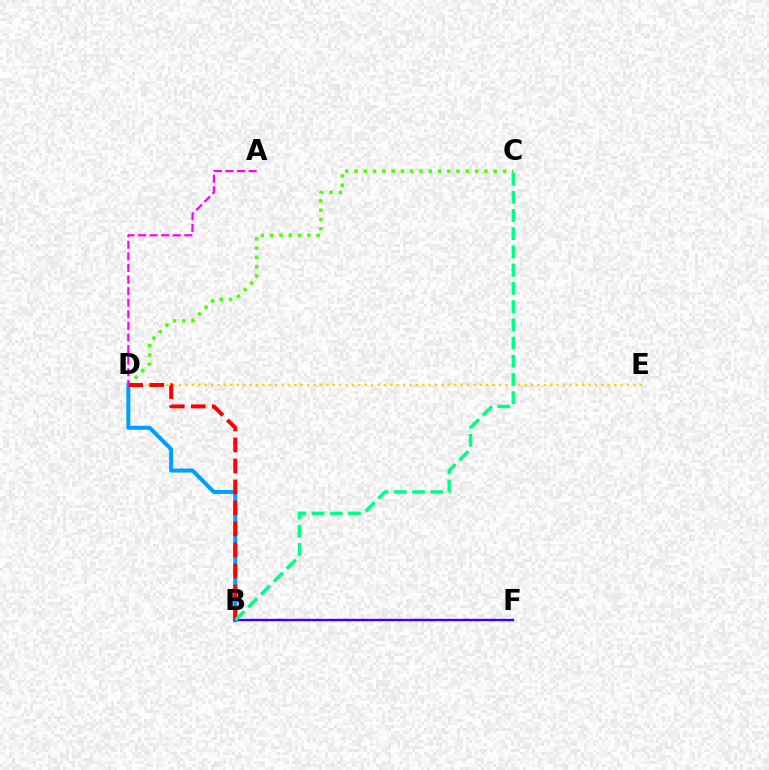{('D', 'E'): [{'color': '#ffd500', 'line_style': 'dotted', 'thickness': 1.74}], ('B', 'D'): [{'color': '#009eff', 'line_style': 'solid', 'thickness': 2.88}, {'color': '#ff0000', 'line_style': 'dashed', 'thickness': 2.85}], ('C', 'D'): [{'color': '#4fff00', 'line_style': 'dotted', 'thickness': 2.52}], ('A', 'D'): [{'color': '#ff00ed', 'line_style': 'dashed', 'thickness': 1.57}], ('B', 'F'): [{'color': '#3700ff', 'line_style': 'solid', 'thickness': 1.71}], ('B', 'C'): [{'color': '#00ff86', 'line_style': 'dashed', 'thickness': 2.48}]}